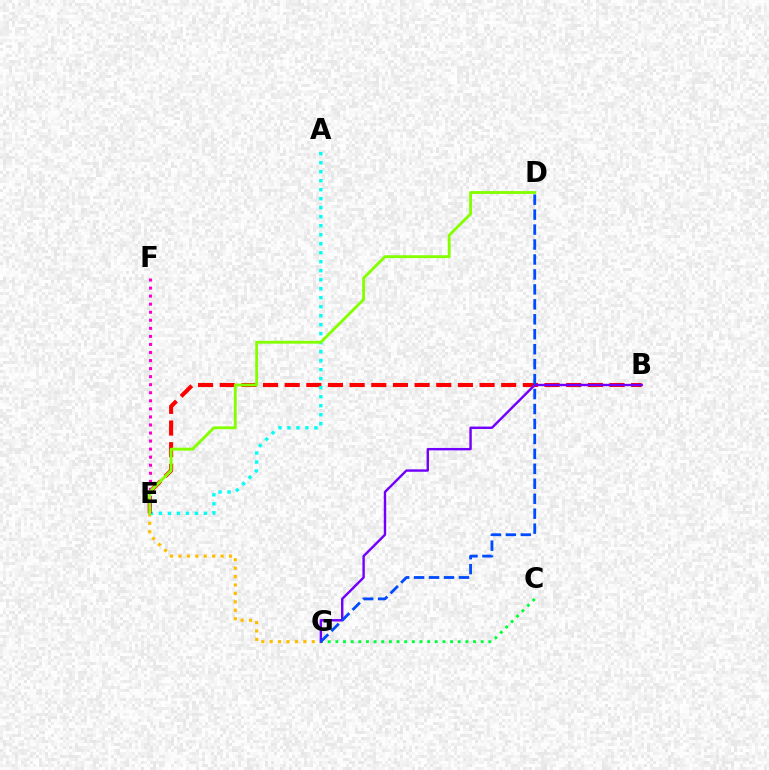{('E', 'G'): [{'color': '#ffbd00', 'line_style': 'dotted', 'thickness': 2.29}], ('C', 'G'): [{'color': '#00ff39', 'line_style': 'dotted', 'thickness': 2.08}], ('B', 'E'): [{'color': '#ff0000', 'line_style': 'dashed', 'thickness': 2.94}], ('B', 'G'): [{'color': '#7200ff', 'line_style': 'solid', 'thickness': 1.73}], ('A', 'E'): [{'color': '#00fff6', 'line_style': 'dotted', 'thickness': 2.45}], ('D', 'G'): [{'color': '#004bff', 'line_style': 'dashed', 'thickness': 2.03}], ('E', 'F'): [{'color': '#ff00cf', 'line_style': 'dotted', 'thickness': 2.19}], ('D', 'E'): [{'color': '#84ff00', 'line_style': 'solid', 'thickness': 2.06}]}